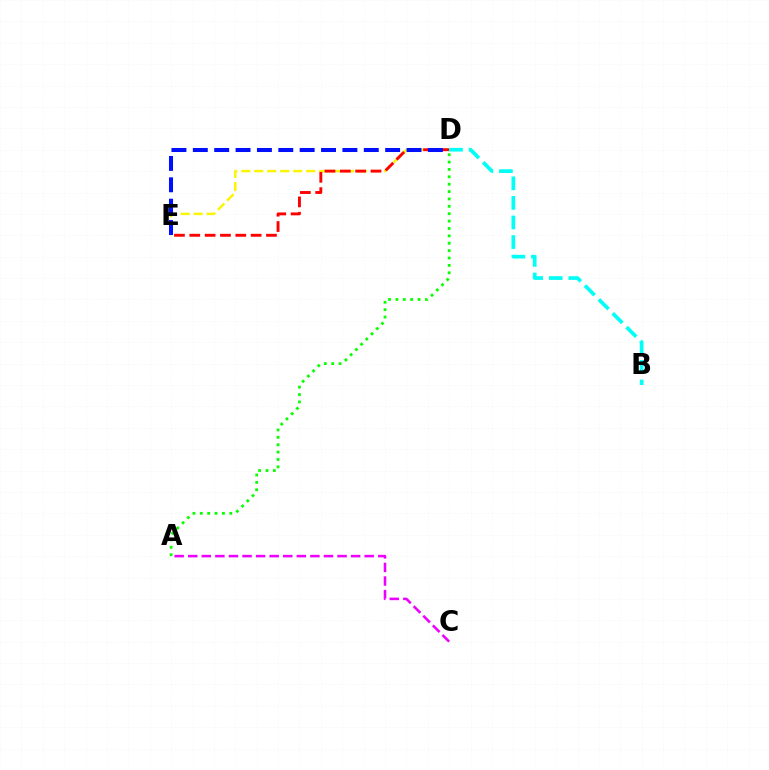{('D', 'E'): [{'color': '#fcf500', 'line_style': 'dashed', 'thickness': 1.76}, {'color': '#ff0000', 'line_style': 'dashed', 'thickness': 2.08}, {'color': '#0010ff', 'line_style': 'dashed', 'thickness': 2.9}], ('A', 'C'): [{'color': '#ee00ff', 'line_style': 'dashed', 'thickness': 1.84}], ('B', 'D'): [{'color': '#00fff6', 'line_style': 'dashed', 'thickness': 2.66}], ('A', 'D'): [{'color': '#08ff00', 'line_style': 'dotted', 'thickness': 2.01}]}